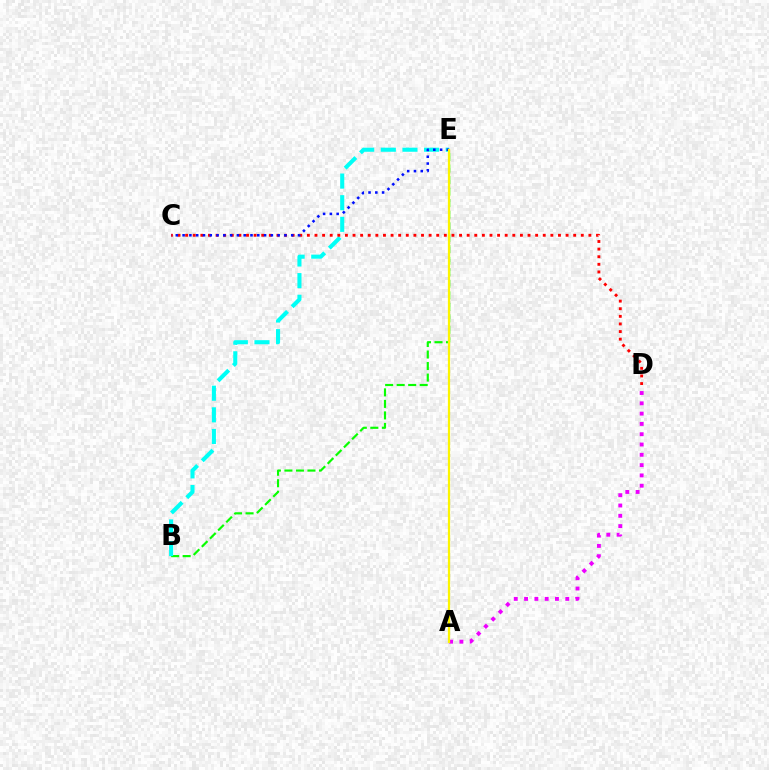{('B', 'E'): [{'color': '#08ff00', 'line_style': 'dashed', 'thickness': 1.56}, {'color': '#00fff6', 'line_style': 'dashed', 'thickness': 2.94}], ('C', 'D'): [{'color': '#ff0000', 'line_style': 'dotted', 'thickness': 2.07}], ('C', 'E'): [{'color': '#0010ff', 'line_style': 'dotted', 'thickness': 1.84}], ('A', 'D'): [{'color': '#ee00ff', 'line_style': 'dotted', 'thickness': 2.8}], ('A', 'E'): [{'color': '#fcf500', 'line_style': 'solid', 'thickness': 1.62}]}